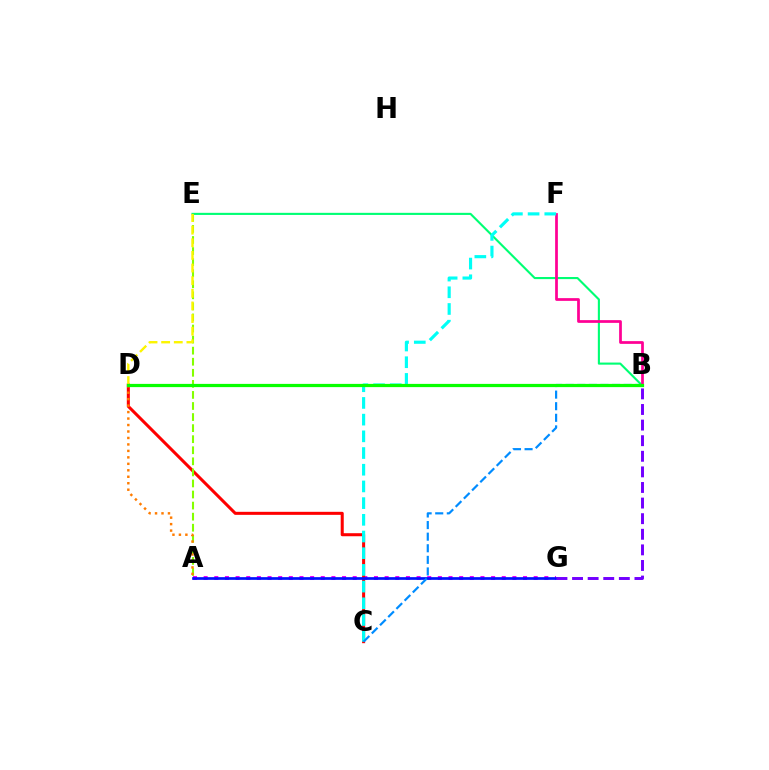{('A', 'G'): [{'color': '#ee00ff', 'line_style': 'dotted', 'thickness': 2.89}, {'color': '#0010ff', 'line_style': 'solid', 'thickness': 1.95}], ('B', 'E'): [{'color': '#00ff74', 'line_style': 'solid', 'thickness': 1.52}], ('C', 'D'): [{'color': '#ff0000', 'line_style': 'solid', 'thickness': 2.19}], ('B', 'F'): [{'color': '#ff0094', 'line_style': 'solid', 'thickness': 1.97}], ('A', 'E'): [{'color': '#84ff00', 'line_style': 'dashed', 'thickness': 1.5}], ('A', 'D'): [{'color': '#ff7c00', 'line_style': 'dotted', 'thickness': 1.76}], ('C', 'F'): [{'color': '#00fff6', 'line_style': 'dashed', 'thickness': 2.27}], ('D', 'E'): [{'color': '#fcf500', 'line_style': 'dashed', 'thickness': 1.72}], ('B', 'C'): [{'color': '#008cff', 'line_style': 'dashed', 'thickness': 1.57}], ('B', 'D'): [{'color': '#08ff00', 'line_style': 'solid', 'thickness': 2.32}], ('B', 'G'): [{'color': '#7200ff', 'line_style': 'dashed', 'thickness': 2.12}]}